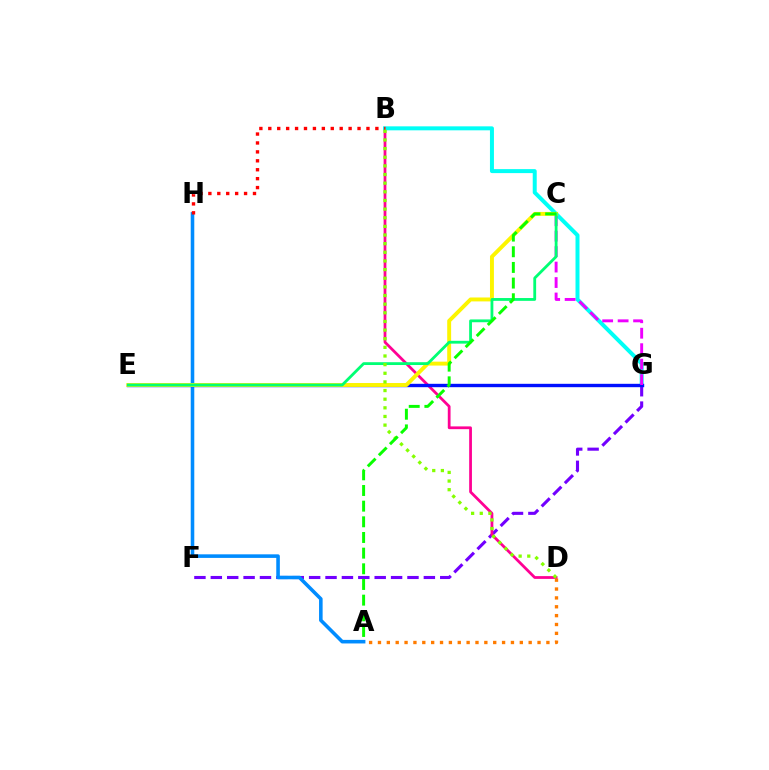{('F', 'G'): [{'color': '#7200ff', 'line_style': 'dashed', 'thickness': 2.23}], ('B', 'D'): [{'color': '#ff0094', 'line_style': 'solid', 'thickness': 1.99}, {'color': '#84ff00', 'line_style': 'dotted', 'thickness': 2.35}], ('A', 'H'): [{'color': '#008cff', 'line_style': 'solid', 'thickness': 2.57}], ('B', 'G'): [{'color': '#00fff6', 'line_style': 'solid', 'thickness': 2.87}], ('E', 'G'): [{'color': '#0010ff', 'line_style': 'solid', 'thickness': 2.44}], ('C', 'G'): [{'color': '#ee00ff', 'line_style': 'dashed', 'thickness': 2.1}], ('B', 'H'): [{'color': '#ff0000', 'line_style': 'dotted', 'thickness': 2.42}], ('A', 'D'): [{'color': '#ff7c00', 'line_style': 'dotted', 'thickness': 2.41}], ('C', 'E'): [{'color': '#fcf500', 'line_style': 'solid', 'thickness': 2.82}, {'color': '#00ff74', 'line_style': 'solid', 'thickness': 2.02}], ('A', 'C'): [{'color': '#08ff00', 'line_style': 'dashed', 'thickness': 2.13}]}